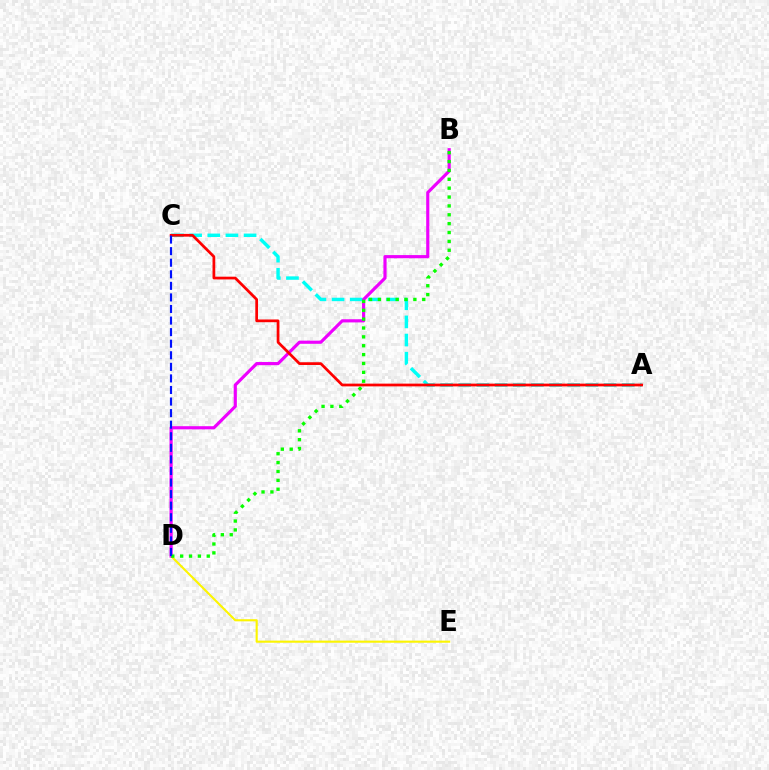{('D', 'E'): [{'color': '#fcf500', 'line_style': 'solid', 'thickness': 1.53}], ('A', 'C'): [{'color': '#00fff6', 'line_style': 'dashed', 'thickness': 2.47}, {'color': '#ff0000', 'line_style': 'solid', 'thickness': 1.97}], ('B', 'D'): [{'color': '#ee00ff', 'line_style': 'solid', 'thickness': 2.28}, {'color': '#08ff00', 'line_style': 'dotted', 'thickness': 2.41}], ('C', 'D'): [{'color': '#0010ff', 'line_style': 'dashed', 'thickness': 1.57}]}